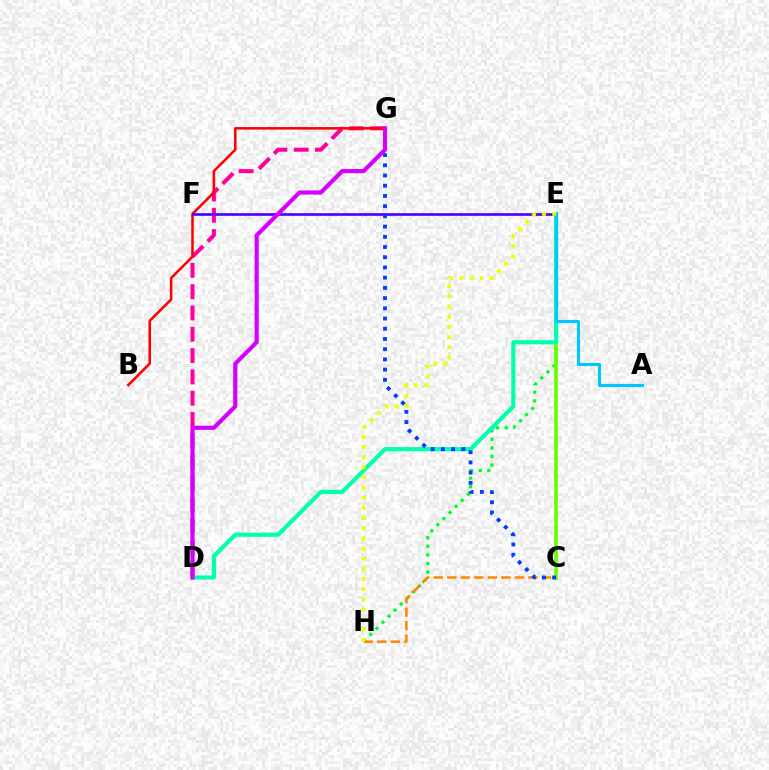{('E', 'H'): [{'color': '#00ff27', 'line_style': 'dotted', 'thickness': 2.34}, {'color': '#eeff00', 'line_style': 'dotted', 'thickness': 2.76}], ('C', 'E'): [{'color': '#66ff00', 'line_style': 'solid', 'thickness': 2.66}], ('D', 'G'): [{'color': '#ff00a0', 'line_style': 'dashed', 'thickness': 2.89}, {'color': '#d600ff', 'line_style': 'solid', 'thickness': 3.0}], ('D', 'E'): [{'color': '#00ffaf', 'line_style': 'solid', 'thickness': 2.99}], ('B', 'G'): [{'color': '#ff0000', 'line_style': 'solid', 'thickness': 1.84}], ('E', 'F'): [{'color': '#4f00ff', 'line_style': 'solid', 'thickness': 1.92}], ('A', 'E'): [{'color': '#00c7ff', 'line_style': 'solid', 'thickness': 2.24}], ('C', 'H'): [{'color': '#ff8800', 'line_style': 'dashed', 'thickness': 1.84}], ('C', 'G'): [{'color': '#003fff', 'line_style': 'dotted', 'thickness': 2.78}]}